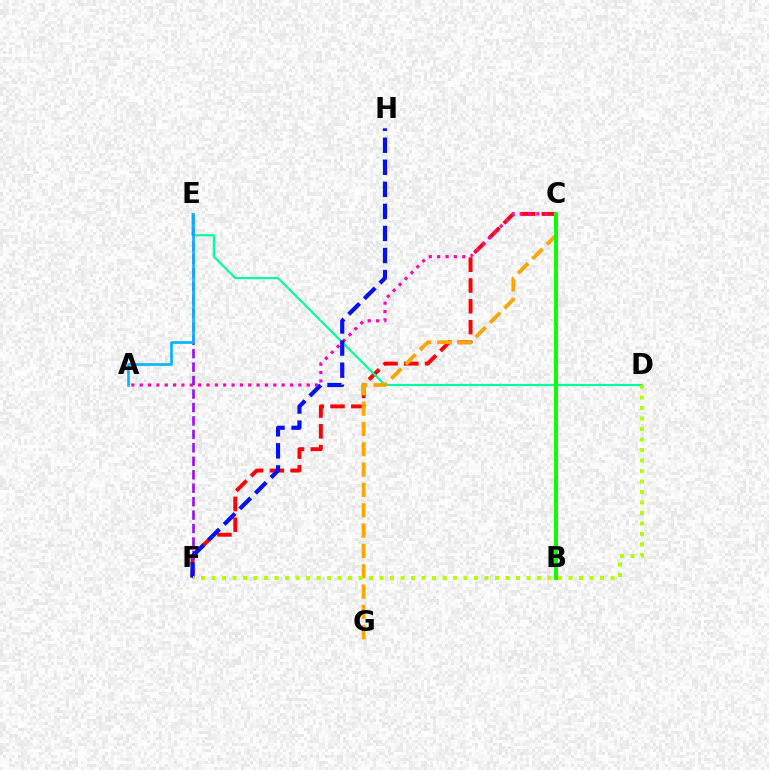{('C', 'F'): [{'color': '#ff0000', 'line_style': 'dashed', 'thickness': 2.83}], ('D', 'E'): [{'color': '#00ff9d', 'line_style': 'solid', 'thickness': 1.57}], ('C', 'G'): [{'color': '#ffa500', 'line_style': 'dashed', 'thickness': 2.76}], ('A', 'C'): [{'color': '#ff00bd', 'line_style': 'dotted', 'thickness': 2.27}], ('E', 'F'): [{'color': '#9b00ff', 'line_style': 'dashed', 'thickness': 1.83}], ('F', 'H'): [{'color': '#0010ff', 'line_style': 'dashed', 'thickness': 3.0}], ('A', 'E'): [{'color': '#00b5ff', 'line_style': 'solid', 'thickness': 1.89}], ('D', 'F'): [{'color': '#b3ff00', 'line_style': 'dotted', 'thickness': 2.85}], ('B', 'C'): [{'color': '#08ff00', 'line_style': 'solid', 'thickness': 2.79}]}